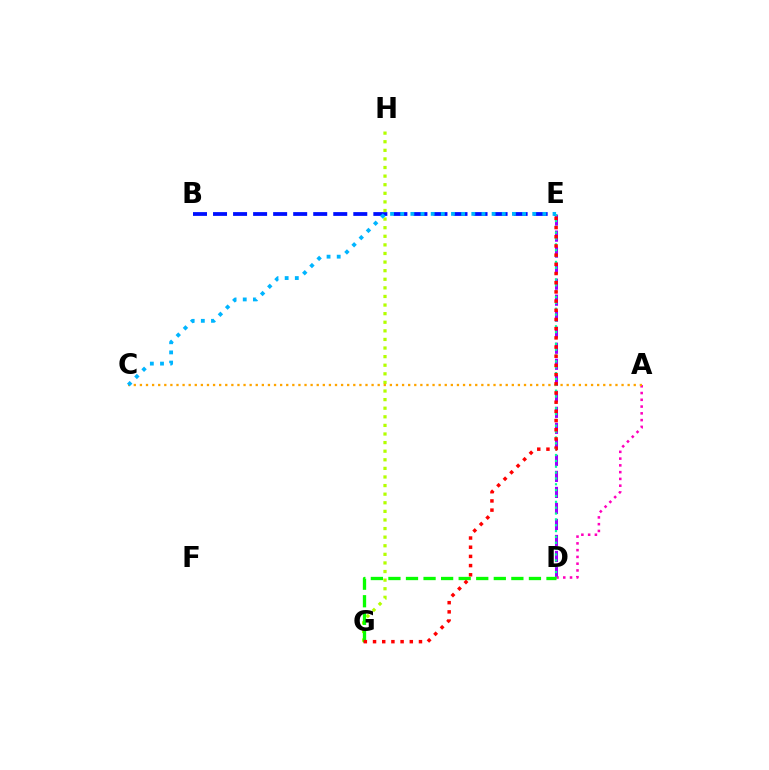{('D', 'E'): [{'color': '#9b00ff', 'line_style': 'dashed', 'thickness': 2.18}, {'color': '#00ff9d', 'line_style': 'dotted', 'thickness': 1.59}], ('B', 'E'): [{'color': '#0010ff', 'line_style': 'dashed', 'thickness': 2.72}], ('A', 'D'): [{'color': '#ff00bd', 'line_style': 'dotted', 'thickness': 1.84}], ('G', 'H'): [{'color': '#b3ff00', 'line_style': 'dotted', 'thickness': 2.34}], ('A', 'C'): [{'color': '#ffa500', 'line_style': 'dotted', 'thickness': 1.66}], ('D', 'G'): [{'color': '#08ff00', 'line_style': 'dashed', 'thickness': 2.39}], ('E', 'G'): [{'color': '#ff0000', 'line_style': 'dotted', 'thickness': 2.5}], ('C', 'E'): [{'color': '#00b5ff', 'line_style': 'dotted', 'thickness': 2.76}]}